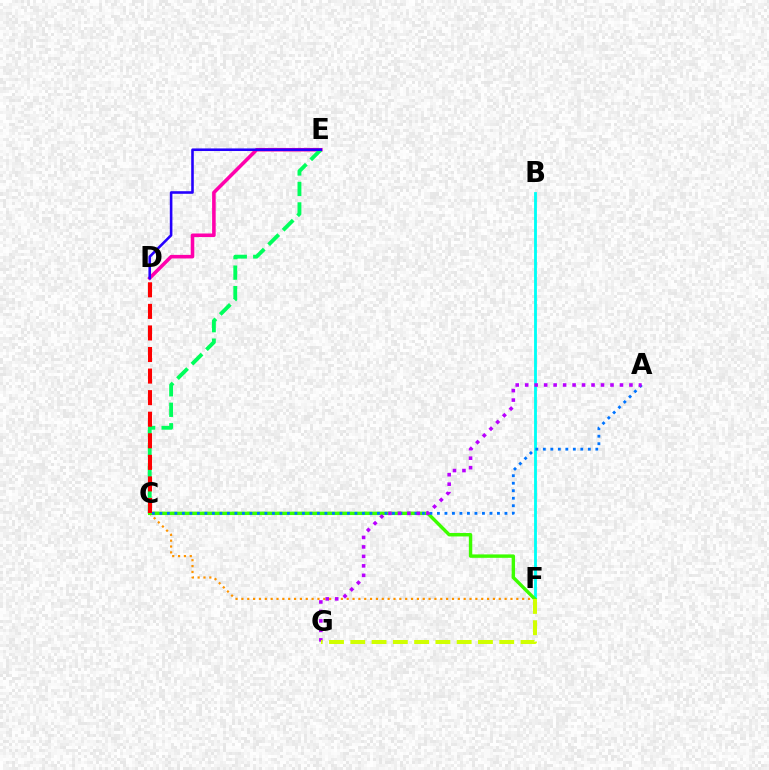{('D', 'E'): [{'color': '#ff00ac', 'line_style': 'solid', 'thickness': 2.57}, {'color': '#2500ff', 'line_style': 'solid', 'thickness': 1.87}], ('B', 'F'): [{'color': '#00fff6', 'line_style': 'solid', 'thickness': 2.04}], ('C', 'F'): [{'color': '#ff9400', 'line_style': 'dotted', 'thickness': 1.59}, {'color': '#3dff00', 'line_style': 'solid', 'thickness': 2.46}], ('C', 'E'): [{'color': '#00ff5c', 'line_style': 'dashed', 'thickness': 2.78}], ('A', 'C'): [{'color': '#0074ff', 'line_style': 'dotted', 'thickness': 2.04}], ('A', 'G'): [{'color': '#b900ff', 'line_style': 'dotted', 'thickness': 2.58}], ('F', 'G'): [{'color': '#d1ff00', 'line_style': 'dashed', 'thickness': 2.89}], ('C', 'D'): [{'color': '#ff0000', 'line_style': 'dashed', 'thickness': 2.93}]}